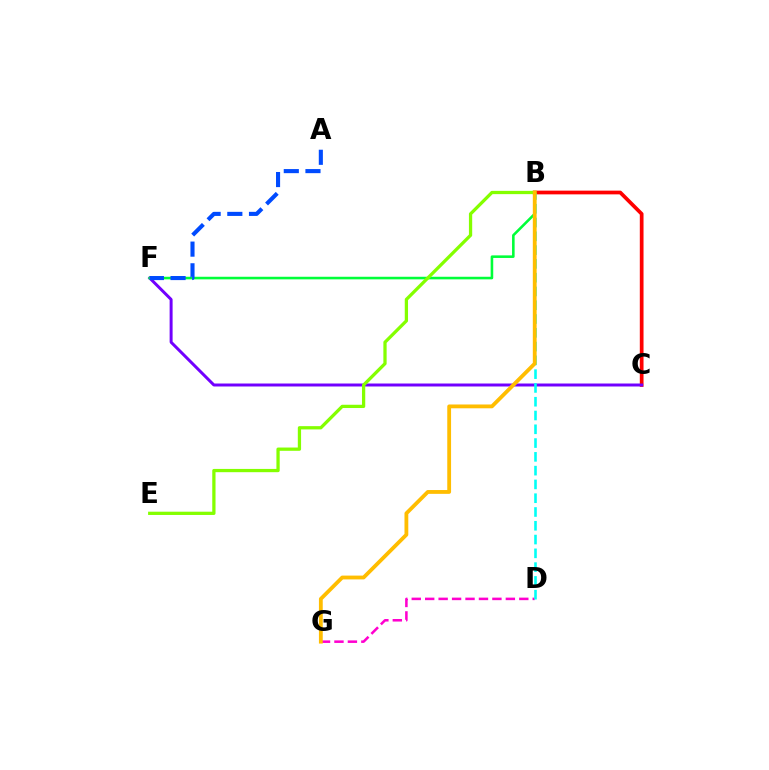{('D', 'G'): [{'color': '#ff00cf', 'line_style': 'dashed', 'thickness': 1.83}], ('B', 'C'): [{'color': '#ff0000', 'line_style': 'solid', 'thickness': 2.68}], ('C', 'F'): [{'color': '#7200ff', 'line_style': 'solid', 'thickness': 2.14}], ('B', 'F'): [{'color': '#00ff39', 'line_style': 'solid', 'thickness': 1.86}], ('B', 'E'): [{'color': '#84ff00', 'line_style': 'solid', 'thickness': 2.35}], ('B', 'D'): [{'color': '#00fff6', 'line_style': 'dashed', 'thickness': 1.87}], ('A', 'F'): [{'color': '#004bff', 'line_style': 'dashed', 'thickness': 2.95}], ('B', 'G'): [{'color': '#ffbd00', 'line_style': 'solid', 'thickness': 2.74}]}